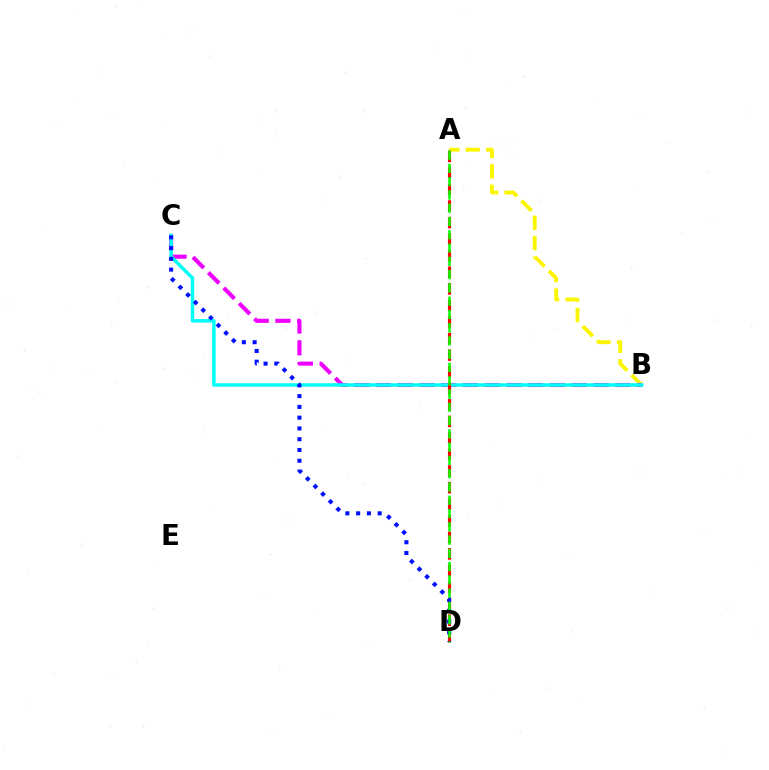{('A', 'B'): [{'color': '#fcf500', 'line_style': 'dashed', 'thickness': 2.77}], ('B', 'C'): [{'color': '#ee00ff', 'line_style': 'dashed', 'thickness': 2.95}, {'color': '#00fff6', 'line_style': 'solid', 'thickness': 2.51}], ('A', 'D'): [{'color': '#ff0000', 'line_style': 'dashed', 'thickness': 2.25}, {'color': '#08ff00', 'line_style': 'dashed', 'thickness': 1.8}], ('C', 'D'): [{'color': '#0010ff', 'line_style': 'dotted', 'thickness': 2.93}]}